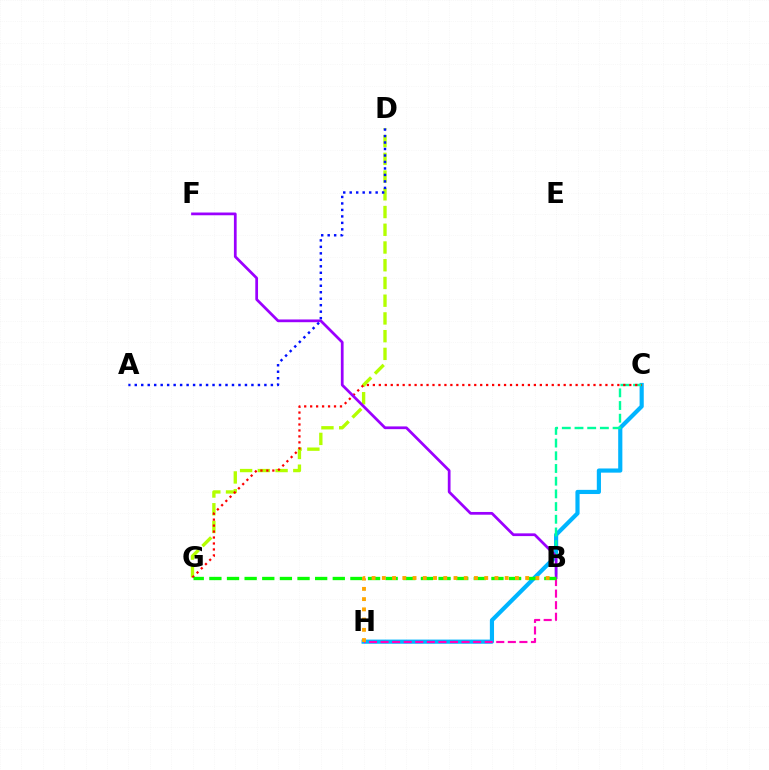{('C', 'H'): [{'color': '#00b5ff', 'line_style': 'solid', 'thickness': 3.0}], ('B', 'H'): [{'color': '#ff00bd', 'line_style': 'dashed', 'thickness': 1.57}, {'color': '#ffa500', 'line_style': 'dotted', 'thickness': 2.78}], ('B', 'C'): [{'color': '#00ff9d', 'line_style': 'dashed', 'thickness': 1.72}], ('D', 'G'): [{'color': '#b3ff00', 'line_style': 'dashed', 'thickness': 2.41}], ('C', 'G'): [{'color': '#ff0000', 'line_style': 'dotted', 'thickness': 1.62}], ('B', 'F'): [{'color': '#9b00ff', 'line_style': 'solid', 'thickness': 1.97}], ('B', 'G'): [{'color': '#08ff00', 'line_style': 'dashed', 'thickness': 2.39}], ('A', 'D'): [{'color': '#0010ff', 'line_style': 'dotted', 'thickness': 1.76}]}